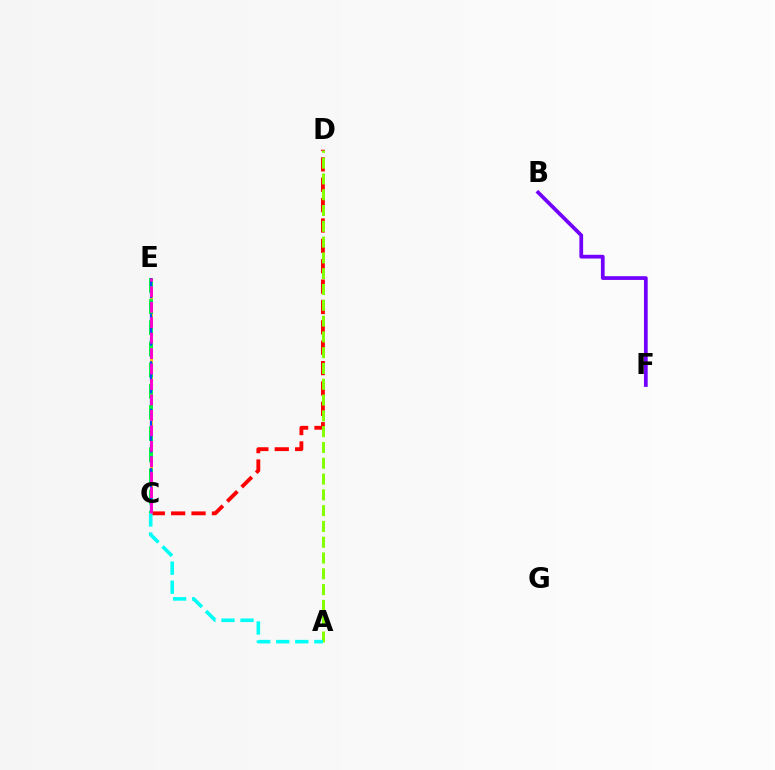{('C', 'D'): [{'color': '#ff0000', 'line_style': 'dashed', 'thickness': 2.77}], ('A', 'D'): [{'color': '#84ff00', 'line_style': 'dashed', 'thickness': 2.15}], ('C', 'E'): [{'color': '#ffbd00', 'line_style': 'dashed', 'thickness': 2.08}, {'color': '#00ff39', 'line_style': 'dashed', 'thickness': 2.88}, {'color': '#004bff', 'line_style': 'dashed', 'thickness': 1.61}, {'color': '#ff00cf', 'line_style': 'dashed', 'thickness': 2.1}], ('B', 'F'): [{'color': '#7200ff', 'line_style': 'solid', 'thickness': 2.69}], ('A', 'C'): [{'color': '#00fff6', 'line_style': 'dashed', 'thickness': 2.59}]}